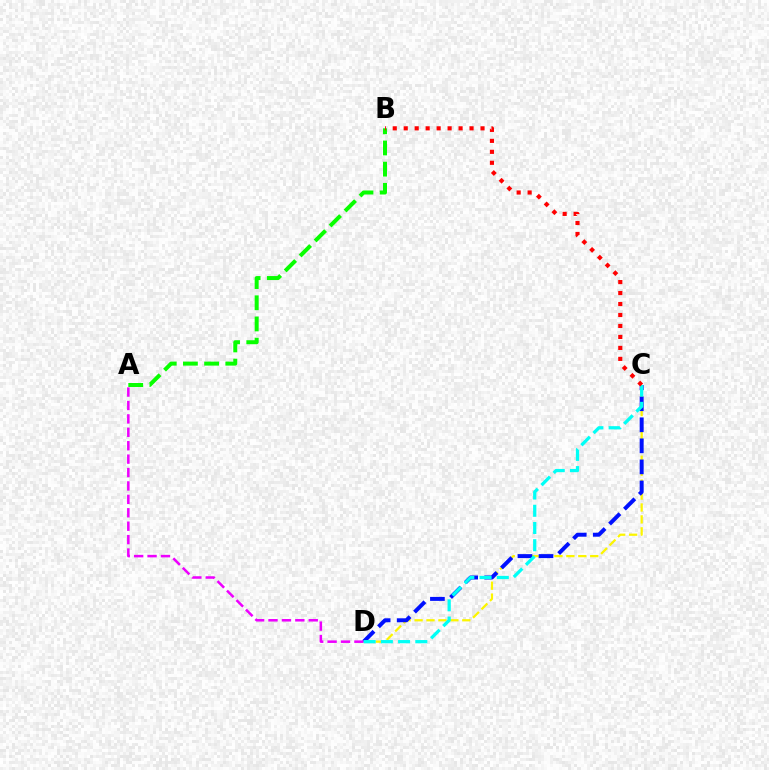{('C', 'D'): [{'color': '#fcf500', 'line_style': 'dashed', 'thickness': 1.62}, {'color': '#0010ff', 'line_style': 'dashed', 'thickness': 2.86}, {'color': '#00fff6', 'line_style': 'dashed', 'thickness': 2.34}], ('A', 'D'): [{'color': '#ee00ff', 'line_style': 'dashed', 'thickness': 1.82}], ('A', 'B'): [{'color': '#08ff00', 'line_style': 'dashed', 'thickness': 2.88}], ('B', 'C'): [{'color': '#ff0000', 'line_style': 'dotted', 'thickness': 2.98}]}